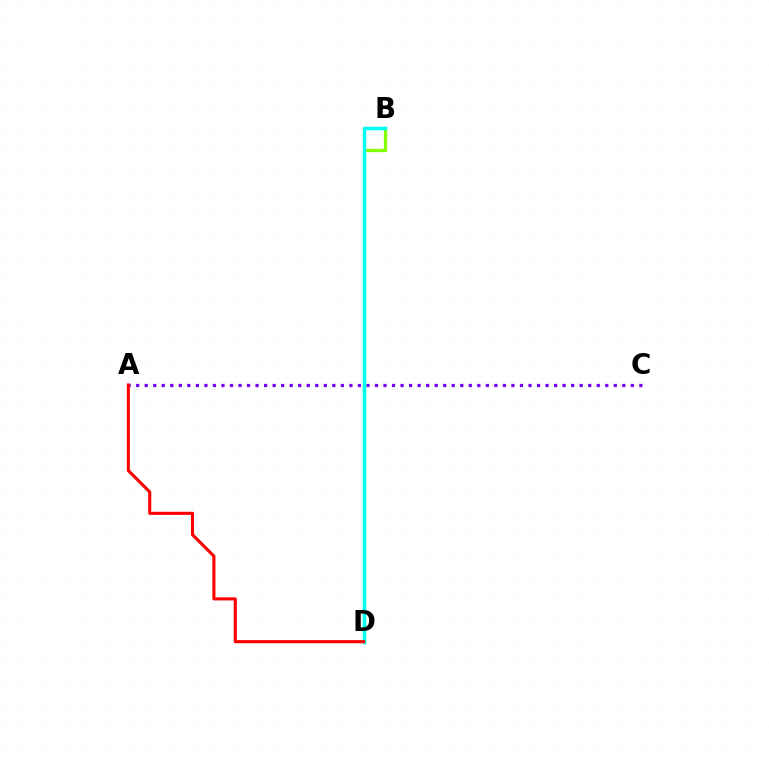{('A', 'C'): [{'color': '#7200ff', 'line_style': 'dotted', 'thickness': 2.32}], ('B', 'D'): [{'color': '#84ff00', 'line_style': 'solid', 'thickness': 2.35}, {'color': '#00fff6', 'line_style': 'solid', 'thickness': 2.5}], ('A', 'D'): [{'color': '#ff0000', 'line_style': 'solid', 'thickness': 2.22}]}